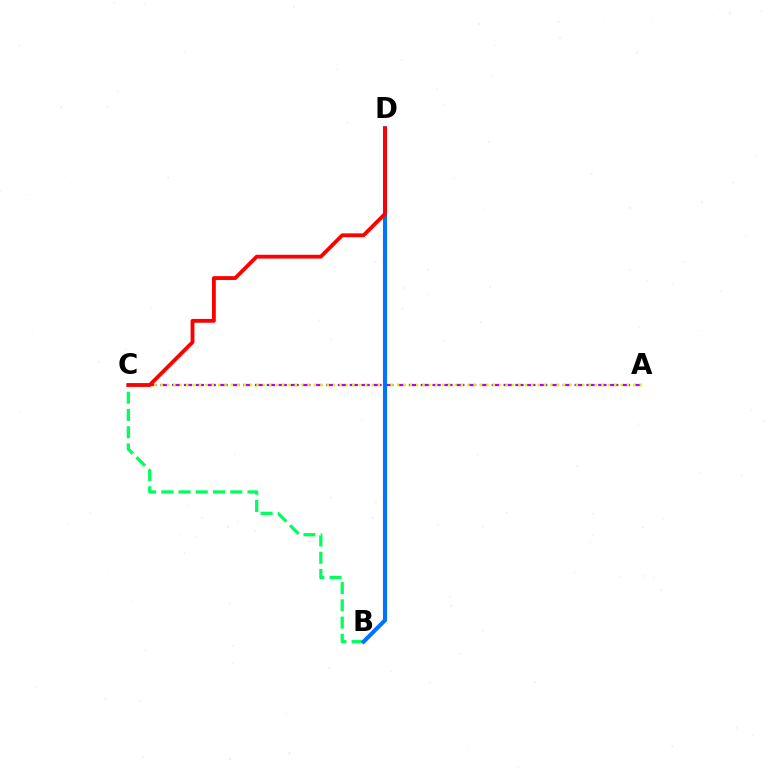{('A', 'C'): [{'color': '#b900ff', 'line_style': 'dashed', 'thickness': 1.61}, {'color': '#d1ff00', 'line_style': 'dotted', 'thickness': 1.74}], ('B', 'C'): [{'color': '#00ff5c', 'line_style': 'dashed', 'thickness': 2.34}], ('B', 'D'): [{'color': '#0074ff', 'line_style': 'solid', 'thickness': 2.94}], ('C', 'D'): [{'color': '#ff0000', 'line_style': 'solid', 'thickness': 2.76}]}